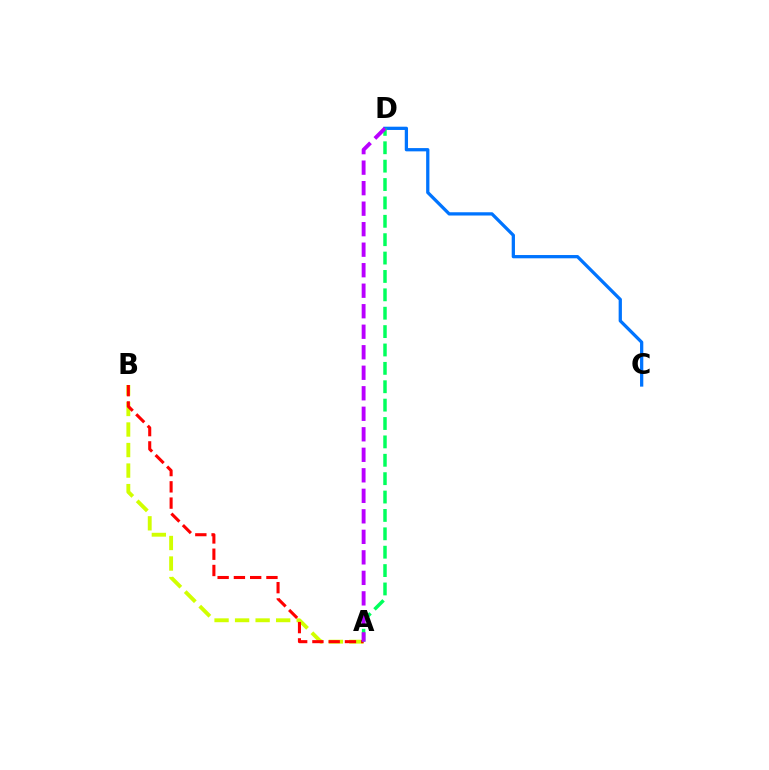{('A', 'B'): [{'color': '#d1ff00', 'line_style': 'dashed', 'thickness': 2.79}, {'color': '#ff0000', 'line_style': 'dashed', 'thickness': 2.21}], ('C', 'D'): [{'color': '#0074ff', 'line_style': 'solid', 'thickness': 2.35}], ('A', 'D'): [{'color': '#00ff5c', 'line_style': 'dashed', 'thickness': 2.5}, {'color': '#b900ff', 'line_style': 'dashed', 'thickness': 2.79}]}